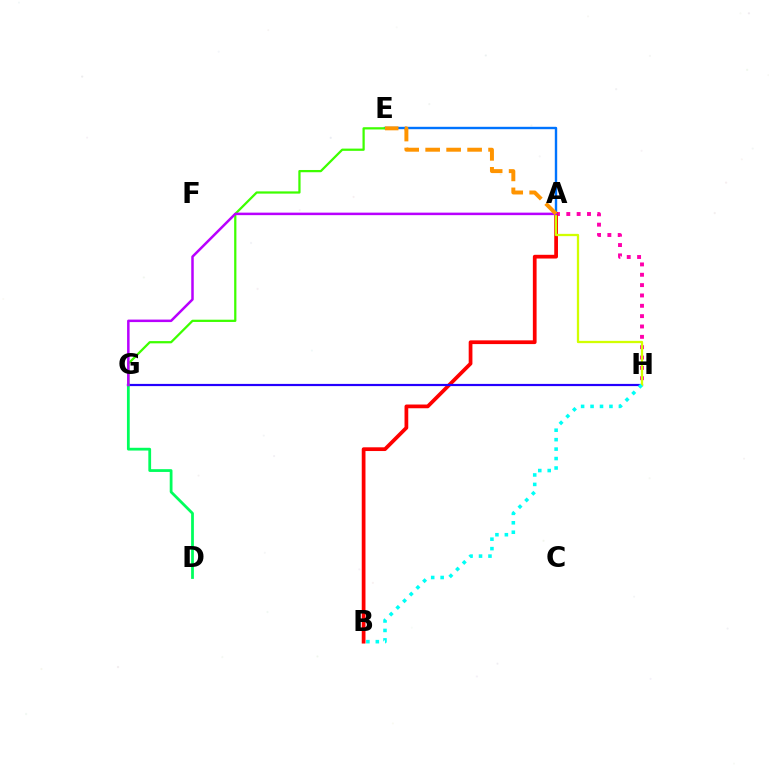{('A', 'E'): [{'color': '#0074ff', 'line_style': 'solid', 'thickness': 1.72}, {'color': '#ff9400', 'line_style': 'dashed', 'thickness': 2.85}], ('E', 'G'): [{'color': '#3dff00', 'line_style': 'solid', 'thickness': 1.62}], ('A', 'H'): [{'color': '#ff00ac', 'line_style': 'dotted', 'thickness': 2.81}, {'color': '#d1ff00', 'line_style': 'solid', 'thickness': 1.65}], ('A', 'B'): [{'color': '#ff0000', 'line_style': 'solid', 'thickness': 2.69}], ('G', 'H'): [{'color': '#2500ff', 'line_style': 'solid', 'thickness': 1.58}], ('D', 'G'): [{'color': '#00ff5c', 'line_style': 'solid', 'thickness': 2.0}], ('A', 'G'): [{'color': '#b900ff', 'line_style': 'solid', 'thickness': 1.8}], ('B', 'H'): [{'color': '#00fff6', 'line_style': 'dotted', 'thickness': 2.57}]}